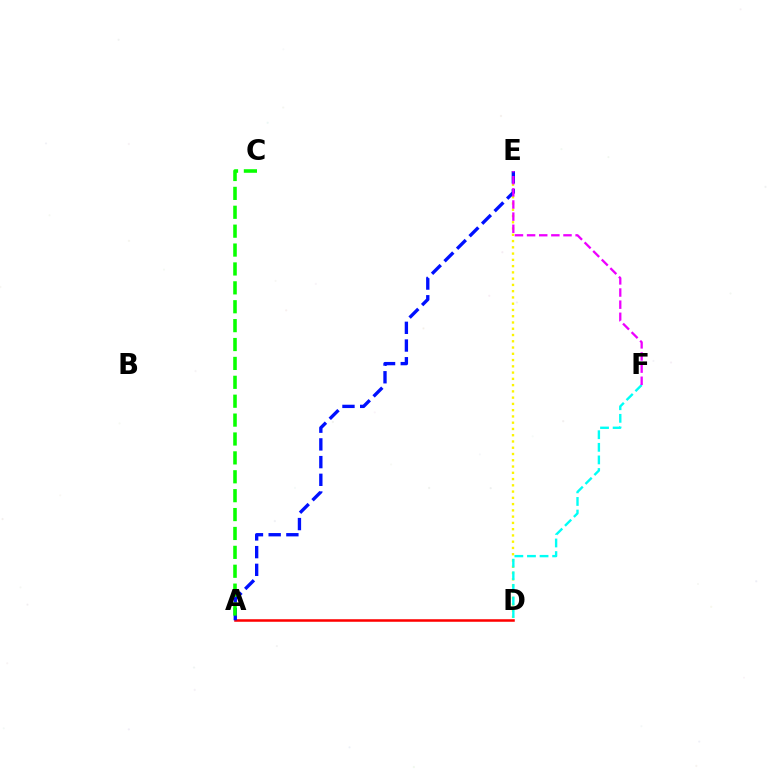{('A', 'D'): [{'color': '#ff0000', 'line_style': 'solid', 'thickness': 1.83}], ('D', 'E'): [{'color': '#fcf500', 'line_style': 'dotted', 'thickness': 1.7}], ('A', 'E'): [{'color': '#0010ff', 'line_style': 'dashed', 'thickness': 2.41}], ('A', 'C'): [{'color': '#08ff00', 'line_style': 'dashed', 'thickness': 2.57}], ('D', 'F'): [{'color': '#00fff6', 'line_style': 'dashed', 'thickness': 1.71}], ('E', 'F'): [{'color': '#ee00ff', 'line_style': 'dashed', 'thickness': 1.65}]}